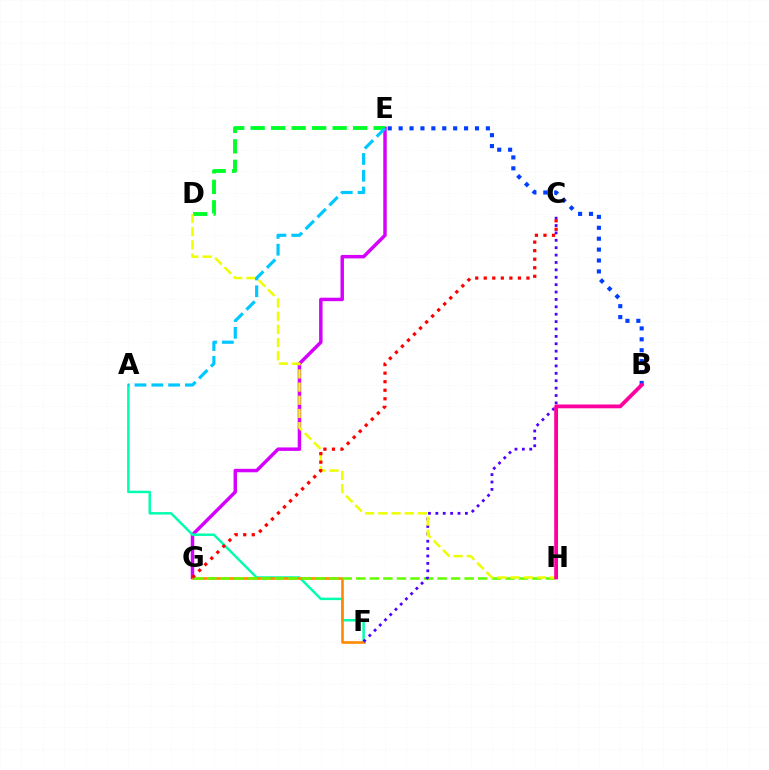{('E', 'G'): [{'color': '#d600ff', 'line_style': 'solid', 'thickness': 2.49}], ('D', 'E'): [{'color': '#00ff27', 'line_style': 'dashed', 'thickness': 2.78}], ('A', 'F'): [{'color': '#00ffaf', 'line_style': 'solid', 'thickness': 1.78}], ('F', 'G'): [{'color': '#ff8800', 'line_style': 'solid', 'thickness': 1.87}], ('G', 'H'): [{'color': '#66ff00', 'line_style': 'dashed', 'thickness': 1.84}], ('C', 'F'): [{'color': '#4f00ff', 'line_style': 'dotted', 'thickness': 2.01}], ('D', 'H'): [{'color': '#eeff00', 'line_style': 'dashed', 'thickness': 1.79}], ('B', 'E'): [{'color': '#003fff', 'line_style': 'dotted', 'thickness': 2.96}], ('C', 'G'): [{'color': '#ff0000', 'line_style': 'dotted', 'thickness': 2.32}], ('B', 'H'): [{'color': '#ff00a0', 'line_style': 'solid', 'thickness': 2.74}], ('A', 'E'): [{'color': '#00c7ff', 'line_style': 'dashed', 'thickness': 2.28}]}